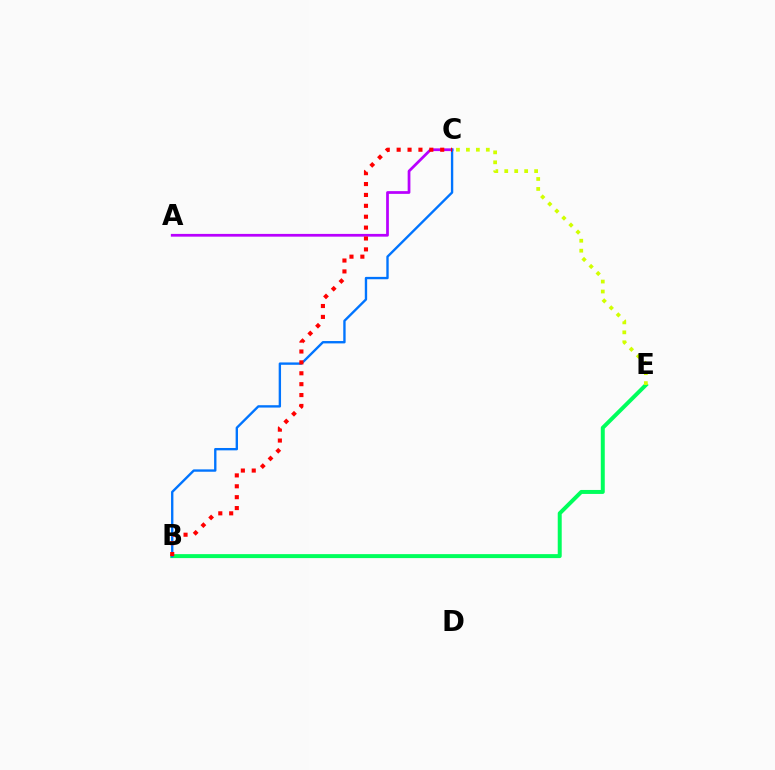{('B', 'E'): [{'color': '#00ff5c', 'line_style': 'solid', 'thickness': 2.86}], ('A', 'C'): [{'color': '#b900ff', 'line_style': 'solid', 'thickness': 1.98}], ('B', 'C'): [{'color': '#0074ff', 'line_style': 'solid', 'thickness': 1.7}, {'color': '#ff0000', 'line_style': 'dotted', 'thickness': 2.96}], ('C', 'E'): [{'color': '#d1ff00', 'line_style': 'dotted', 'thickness': 2.71}]}